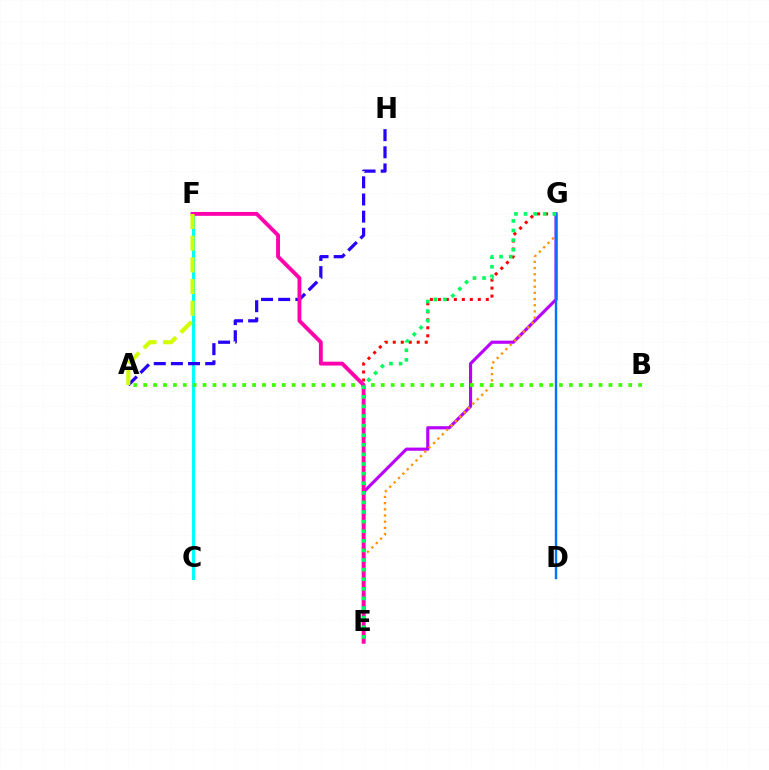{('E', 'G'): [{'color': '#b900ff', 'line_style': 'solid', 'thickness': 2.27}, {'color': '#ff0000', 'line_style': 'dotted', 'thickness': 2.17}, {'color': '#ff9400', 'line_style': 'dotted', 'thickness': 1.68}, {'color': '#00ff5c', 'line_style': 'dotted', 'thickness': 2.61}], ('C', 'F'): [{'color': '#00fff6', 'line_style': 'solid', 'thickness': 2.2}], ('A', 'H'): [{'color': '#2500ff', 'line_style': 'dashed', 'thickness': 2.33}], ('A', 'B'): [{'color': '#3dff00', 'line_style': 'dotted', 'thickness': 2.69}], ('E', 'F'): [{'color': '#ff00ac', 'line_style': 'solid', 'thickness': 2.77}], ('D', 'G'): [{'color': '#0074ff', 'line_style': 'solid', 'thickness': 1.74}], ('A', 'F'): [{'color': '#d1ff00', 'line_style': 'dashed', 'thickness': 2.94}]}